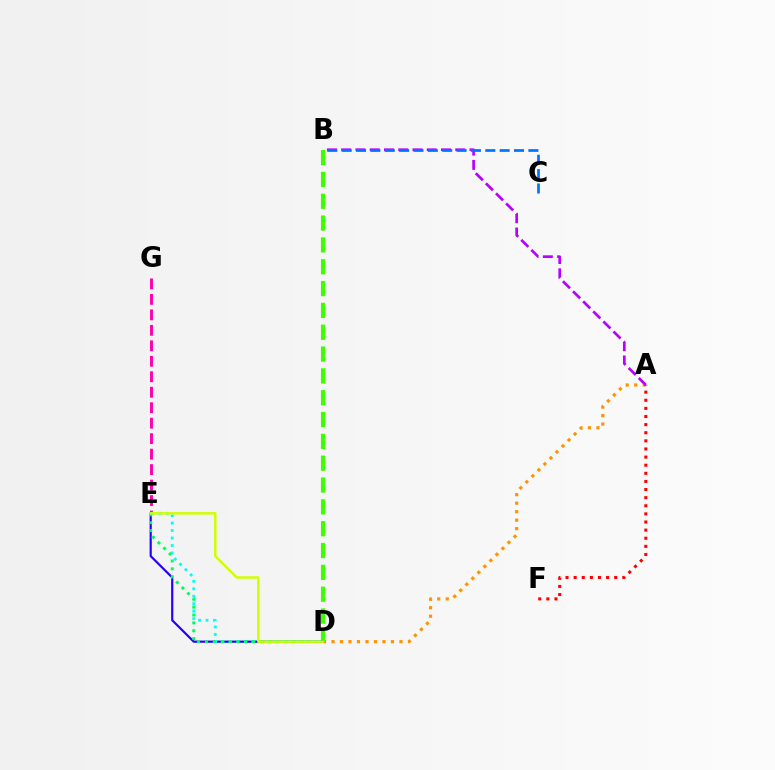{('A', 'D'): [{'color': '#ff9400', 'line_style': 'dotted', 'thickness': 2.31}], ('B', 'D'): [{'color': '#3dff00', 'line_style': 'dashed', 'thickness': 2.97}], ('A', 'B'): [{'color': '#b900ff', 'line_style': 'dashed', 'thickness': 1.94}], ('E', 'G'): [{'color': '#ff00ac', 'line_style': 'dashed', 'thickness': 2.1}], ('B', 'C'): [{'color': '#0074ff', 'line_style': 'dashed', 'thickness': 1.95}], ('A', 'F'): [{'color': '#ff0000', 'line_style': 'dotted', 'thickness': 2.2}], ('D', 'E'): [{'color': '#2500ff', 'line_style': 'solid', 'thickness': 1.57}, {'color': '#00fff6', 'line_style': 'dotted', 'thickness': 2.03}, {'color': '#00ff5c', 'line_style': 'dotted', 'thickness': 2.14}, {'color': '#d1ff00', 'line_style': 'solid', 'thickness': 1.78}]}